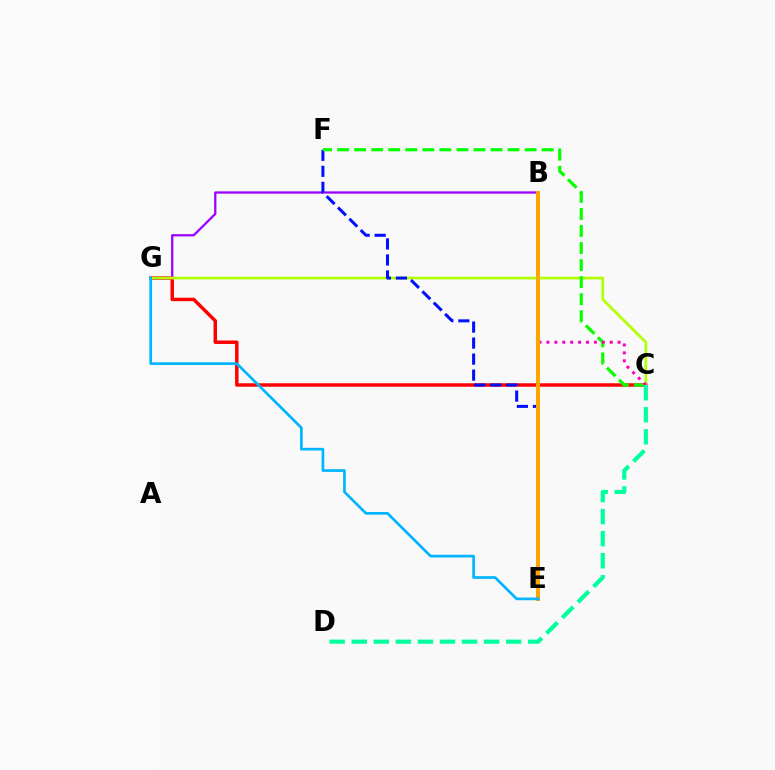{('C', 'G'): [{'color': '#ff0000', 'line_style': 'solid', 'thickness': 2.49}, {'color': '#b3ff00', 'line_style': 'solid', 'thickness': 1.94}], ('B', 'G'): [{'color': '#9b00ff', 'line_style': 'solid', 'thickness': 1.63}], ('E', 'F'): [{'color': '#0010ff', 'line_style': 'dashed', 'thickness': 2.18}], ('C', 'F'): [{'color': '#08ff00', 'line_style': 'dashed', 'thickness': 2.32}], ('B', 'C'): [{'color': '#ff00bd', 'line_style': 'dotted', 'thickness': 2.15}], ('C', 'D'): [{'color': '#00ff9d', 'line_style': 'dashed', 'thickness': 3.0}], ('B', 'E'): [{'color': '#ffa500', 'line_style': 'solid', 'thickness': 2.89}], ('E', 'G'): [{'color': '#00b5ff', 'line_style': 'solid', 'thickness': 1.93}]}